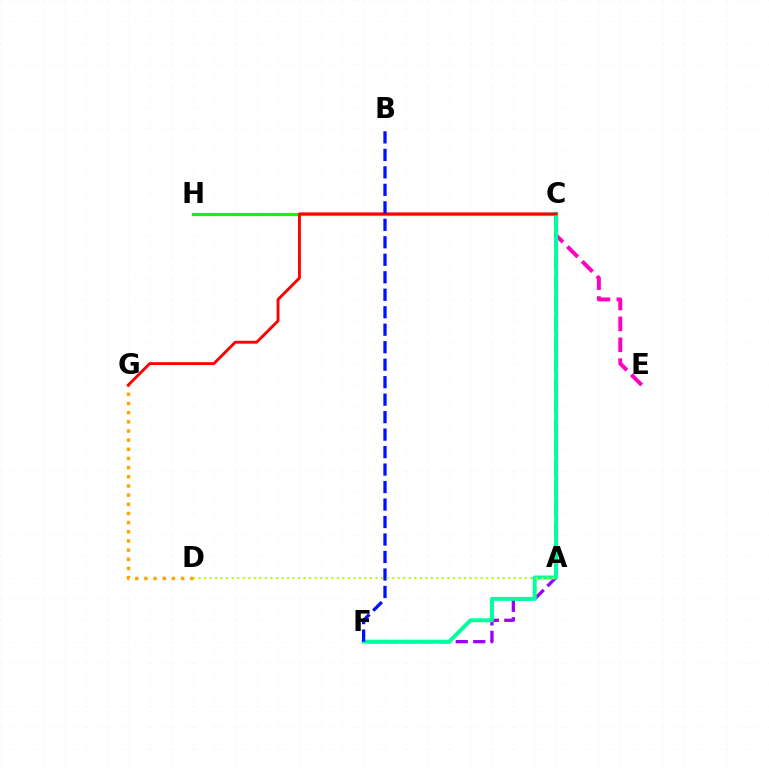{('A', 'C'): [{'color': '#00b5ff', 'line_style': 'dashed', 'thickness': 2.79}], ('A', 'F'): [{'color': '#9b00ff', 'line_style': 'dashed', 'thickness': 2.38}], ('C', 'H'): [{'color': '#08ff00', 'line_style': 'solid', 'thickness': 2.31}], ('C', 'E'): [{'color': '#ff00bd', 'line_style': 'dashed', 'thickness': 2.84}], ('C', 'F'): [{'color': '#00ff9d', 'line_style': 'solid', 'thickness': 2.85}], ('D', 'G'): [{'color': '#ffa500', 'line_style': 'dotted', 'thickness': 2.49}], ('C', 'G'): [{'color': '#ff0000', 'line_style': 'solid', 'thickness': 2.07}], ('B', 'F'): [{'color': '#0010ff', 'line_style': 'dashed', 'thickness': 2.38}], ('A', 'D'): [{'color': '#b3ff00', 'line_style': 'dotted', 'thickness': 1.5}]}